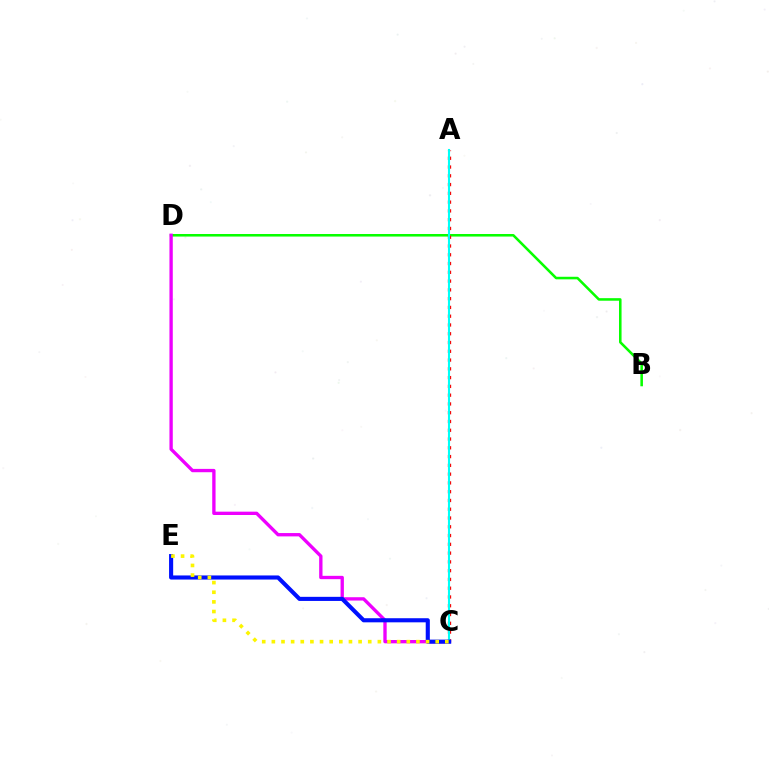{('B', 'D'): [{'color': '#08ff00', 'line_style': 'solid', 'thickness': 1.84}], ('A', 'C'): [{'color': '#ff0000', 'line_style': 'dotted', 'thickness': 2.38}, {'color': '#00fff6', 'line_style': 'solid', 'thickness': 1.51}], ('C', 'D'): [{'color': '#ee00ff', 'line_style': 'solid', 'thickness': 2.4}], ('C', 'E'): [{'color': '#0010ff', 'line_style': 'solid', 'thickness': 2.96}, {'color': '#fcf500', 'line_style': 'dotted', 'thickness': 2.62}]}